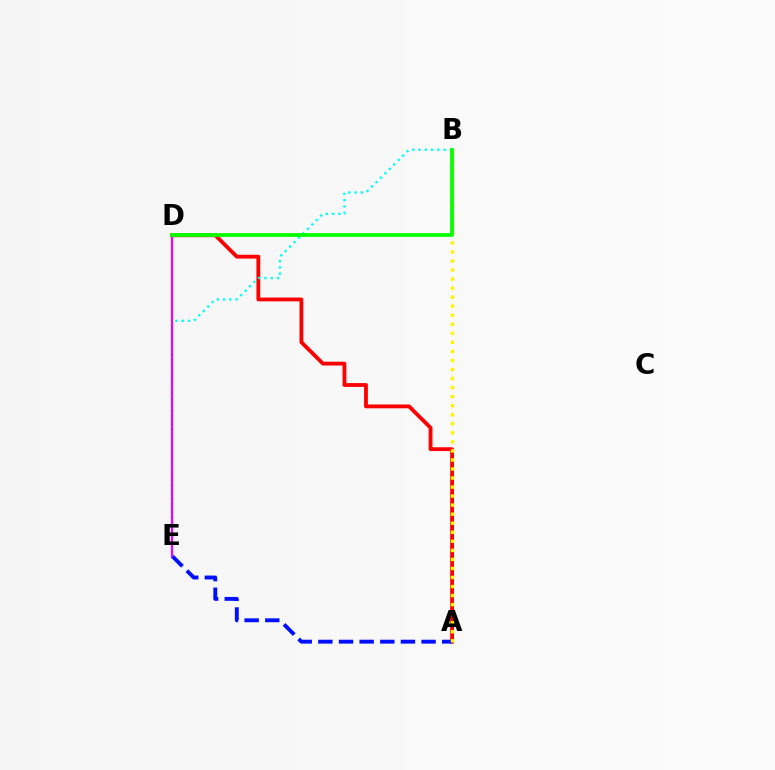{('A', 'D'): [{'color': '#ff0000', 'line_style': 'solid', 'thickness': 2.75}], ('A', 'E'): [{'color': '#0010ff', 'line_style': 'dashed', 'thickness': 2.8}], ('B', 'E'): [{'color': '#00fff6', 'line_style': 'dotted', 'thickness': 1.7}], ('D', 'E'): [{'color': '#ee00ff', 'line_style': 'solid', 'thickness': 1.61}], ('A', 'B'): [{'color': '#fcf500', 'line_style': 'dotted', 'thickness': 2.46}], ('B', 'D'): [{'color': '#08ff00', 'line_style': 'solid', 'thickness': 2.74}]}